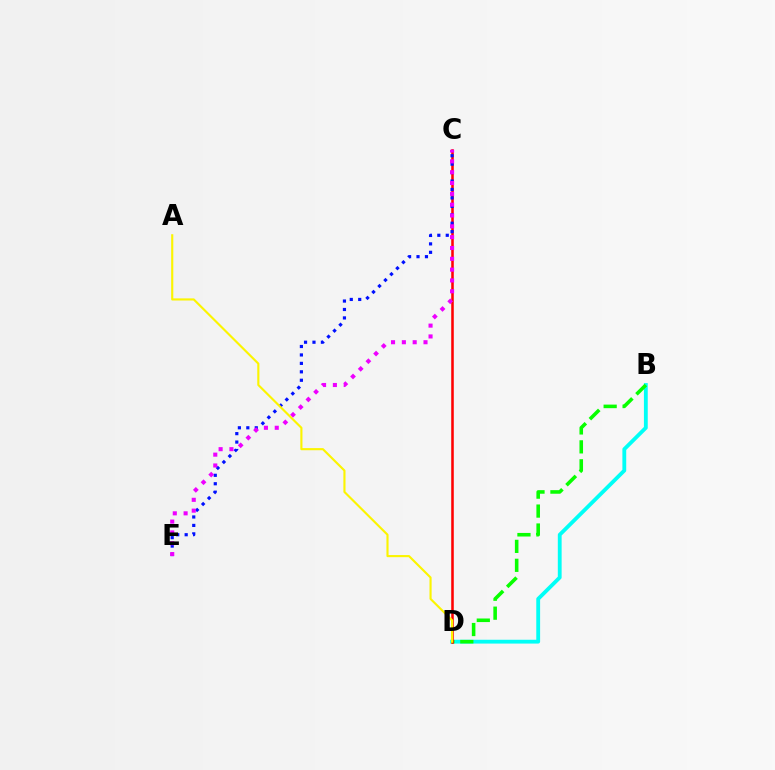{('B', 'D'): [{'color': '#00fff6', 'line_style': 'solid', 'thickness': 2.75}, {'color': '#08ff00', 'line_style': 'dashed', 'thickness': 2.57}], ('C', 'D'): [{'color': '#ff0000', 'line_style': 'solid', 'thickness': 1.83}], ('C', 'E'): [{'color': '#0010ff', 'line_style': 'dotted', 'thickness': 2.29}, {'color': '#ee00ff', 'line_style': 'dotted', 'thickness': 2.94}], ('A', 'D'): [{'color': '#fcf500', 'line_style': 'solid', 'thickness': 1.54}]}